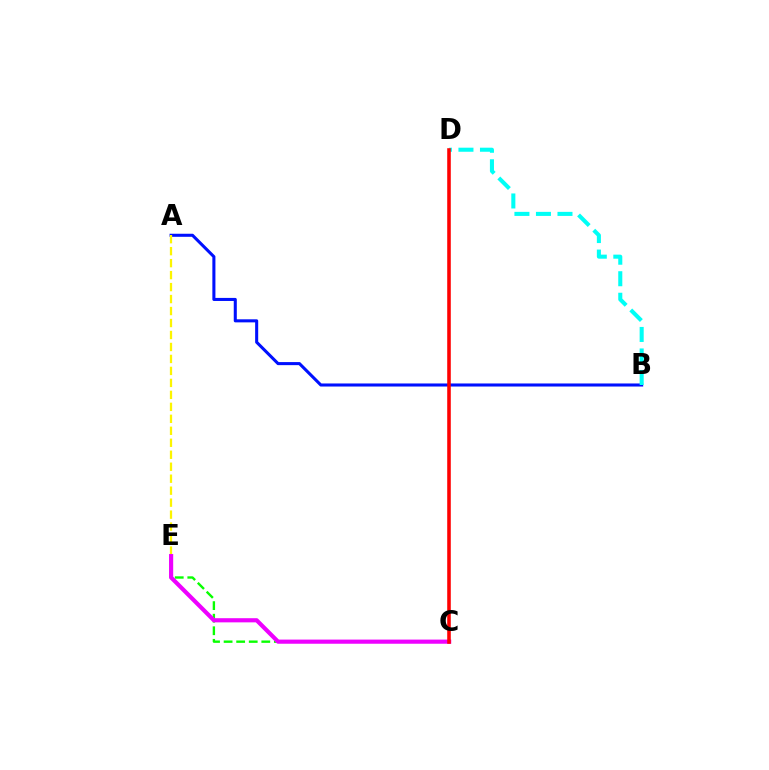{('A', 'B'): [{'color': '#0010ff', 'line_style': 'solid', 'thickness': 2.2}], ('C', 'E'): [{'color': '#08ff00', 'line_style': 'dashed', 'thickness': 1.71}, {'color': '#ee00ff', 'line_style': 'solid', 'thickness': 2.99}], ('A', 'E'): [{'color': '#fcf500', 'line_style': 'dashed', 'thickness': 1.63}], ('B', 'D'): [{'color': '#00fff6', 'line_style': 'dashed', 'thickness': 2.92}], ('C', 'D'): [{'color': '#ff0000', 'line_style': 'solid', 'thickness': 2.57}]}